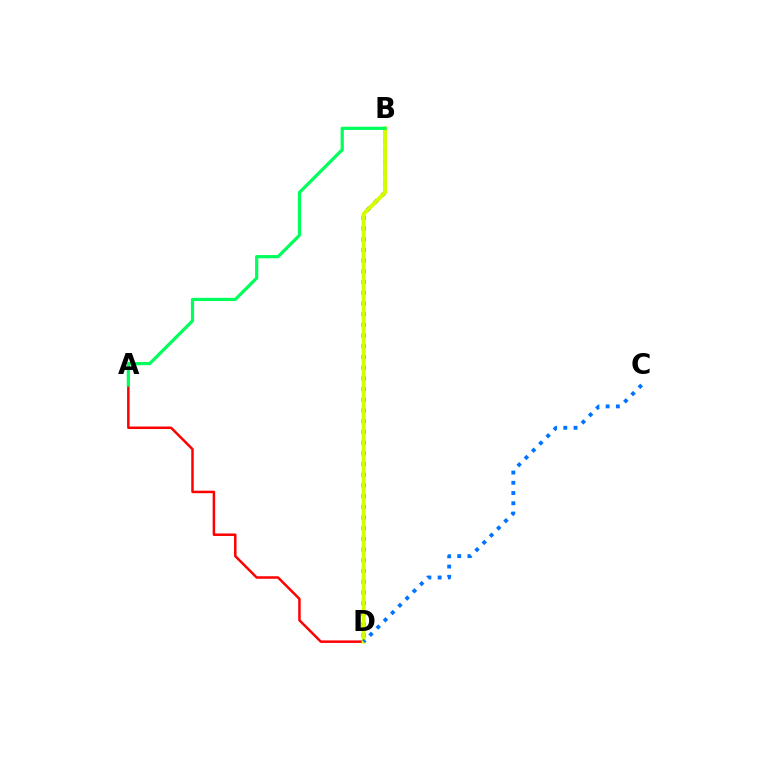{('A', 'D'): [{'color': '#ff0000', 'line_style': 'solid', 'thickness': 1.8}], ('B', 'D'): [{'color': '#b900ff', 'line_style': 'dotted', 'thickness': 2.91}, {'color': '#d1ff00', 'line_style': 'solid', 'thickness': 2.83}], ('A', 'B'): [{'color': '#00ff5c', 'line_style': 'solid', 'thickness': 2.31}], ('C', 'D'): [{'color': '#0074ff', 'line_style': 'dotted', 'thickness': 2.78}]}